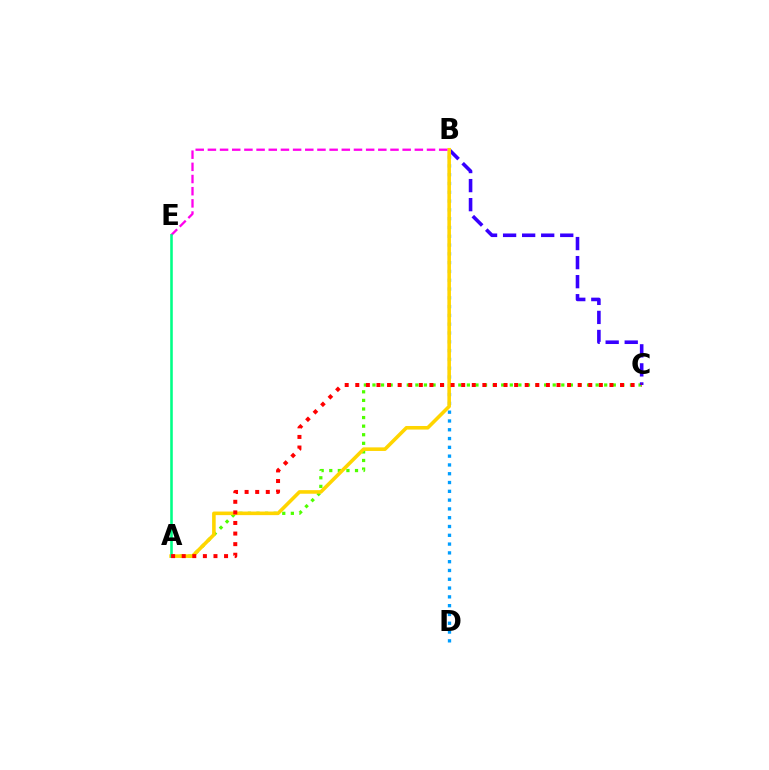{('A', 'C'): [{'color': '#4fff00', 'line_style': 'dotted', 'thickness': 2.33}, {'color': '#ff0000', 'line_style': 'dotted', 'thickness': 2.88}], ('B', 'D'): [{'color': '#009eff', 'line_style': 'dotted', 'thickness': 2.39}], ('B', 'C'): [{'color': '#3700ff', 'line_style': 'dashed', 'thickness': 2.59}], ('A', 'B'): [{'color': '#ffd500', 'line_style': 'solid', 'thickness': 2.58}], ('B', 'E'): [{'color': '#ff00ed', 'line_style': 'dashed', 'thickness': 1.65}], ('A', 'E'): [{'color': '#00ff86', 'line_style': 'solid', 'thickness': 1.86}]}